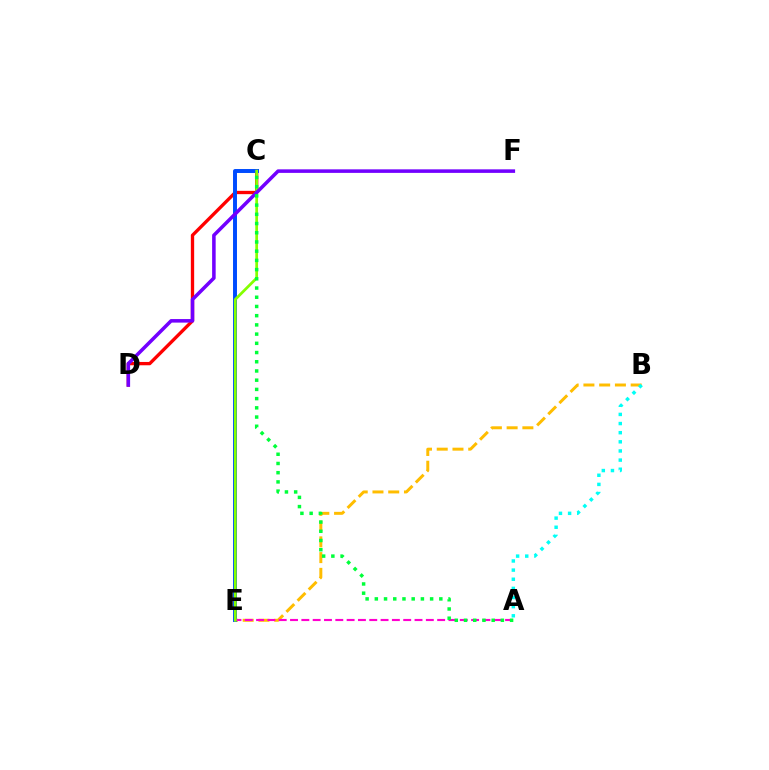{('C', 'D'): [{'color': '#ff0000', 'line_style': 'solid', 'thickness': 2.39}], ('B', 'E'): [{'color': '#ffbd00', 'line_style': 'dashed', 'thickness': 2.14}], ('C', 'E'): [{'color': '#004bff', 'line_style': 'solid', 'thickness': 2.84}, {'color': '#84ff00', 'line_style': 'solid', 'thickness': 1.97}], ('A', 'E'): [{'color': '#ff00cf', 'line_style': 'dashed', 'thickness': 1.54}], ('D', 'F'): [{'color': '#7200ff', 'line_style': 'solid', 'thickness': 2.55}], ('A', 'C'): [{'color': '#00ff39', 'line_style': 'dotted', 'thickness': 2.5}], ('A', 'B'): [{'color': '#00fff6', 'line_style': 'dotted', 'thickness': 2.48}]}